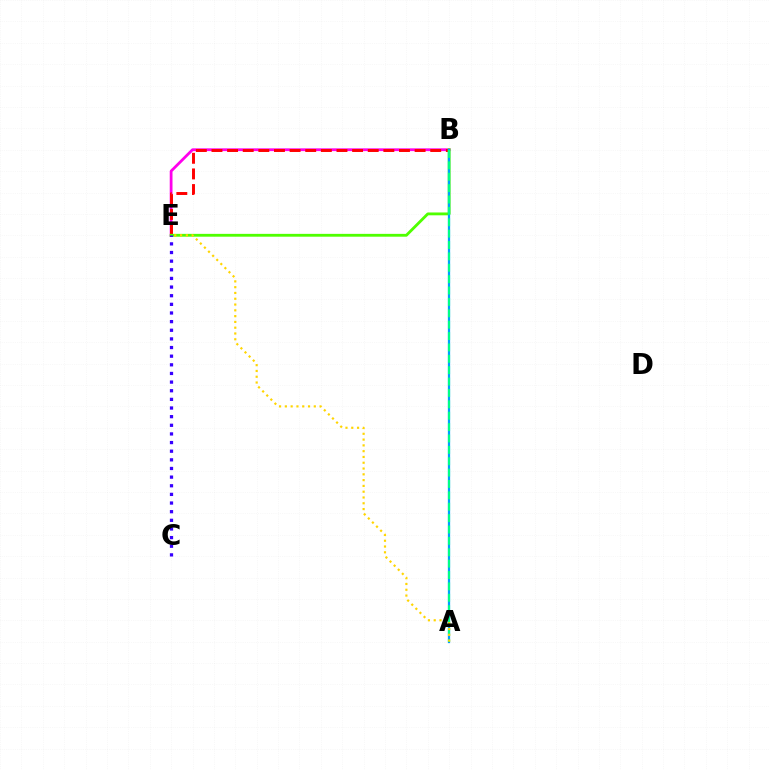{('B', 'E'): [{'color': '#ff00ed', 'line_style': 'solid', 'thickness': 2.0}, {'color': '#ff0000', 'line_style': 'dashed', 'thickness': 2.12}, {'color': '#4fff00', 'line_style': 'solid', 'thickness': 2.04}], ('A', 'B'): [{'color': '#009eff', 'line_style': 'solid', 'thickness': 1.62}, {'color': '#00ff86', 'line_style': 'dashed', 'thickness': 1.55}], ('A', 'E'): [{'color': '#ffd500', 'line_style': 'dotted', 'thickness': 1.57}], ('C', 'E'): [{'color': '#3700ff', 'line_style': 'dotted', 'thickness': 2.35}]}